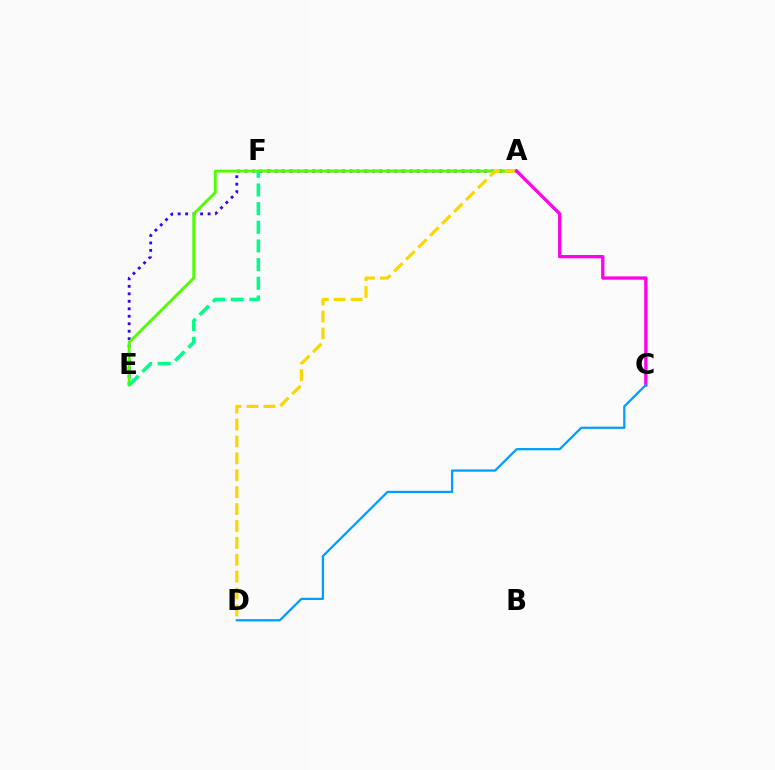{('A', 'F'): [{'color': '#ff0000', 'line_style': 'dashed', 'thickness': 1.66}], ('A', 'E'): [{'color': '#3700ff', 'line_style': 'dotted', 'thickness': 2.03}, {'color': '#4fff00', 'line_style': 'solid', 'thickness': 2.07}], ('A', 'D'): [{'color': '#ffd500', 'line_style': 'dashed', 'thickness': 2.3}], ('A', 'C'): [{'color': '#ff00ed', 'line_style': 'solid', 'thickness': 2.37}], ('E', 'F'): [{'color': '#00ff86', 'line_style': 'dashed', 'thickness': 2.54}], ('C', 'D'): [{'color': '#009eff', 'line_style': 'solid', 'thickness': 1.63}]}